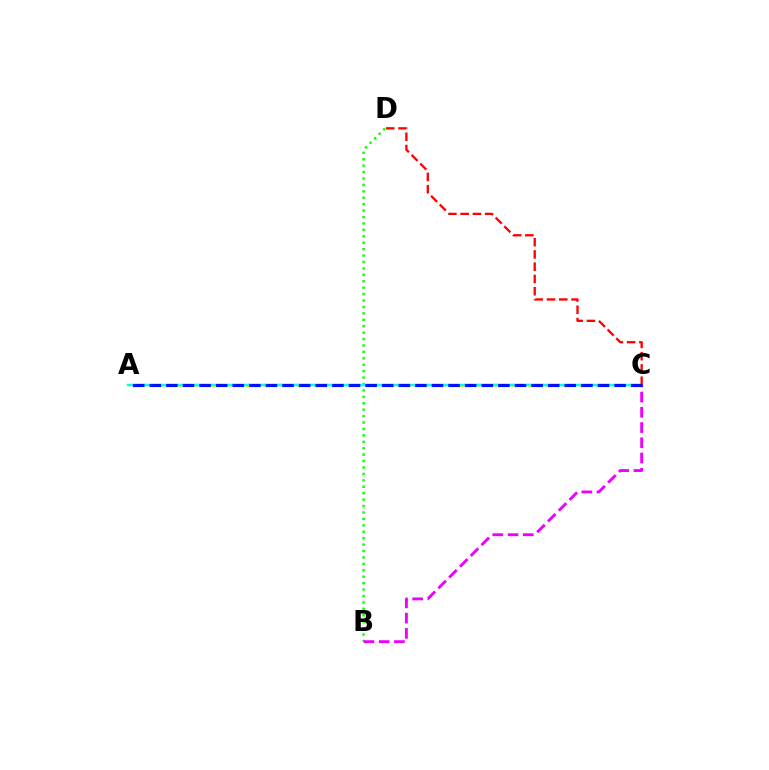{('A', 'C'): [{'color': '#fcf500', 'line_style': 'dotted', 'thickness': 2.32}, {'color': '#00fff6', 'line_style': 'solid', 'thickness': 1.8}, {'color': '#0010ff', 'line_style': 'dashed', 'thickness': 2.26}], ('B', 'D'): [{'color': '#08ff00', 'line_style': 'dotted', 'thickness': 1.75}], ('C', 'D'): [{'color': '#ff0000', 'line_style': 'dashed', 'thickness': 1.67}], ('B', 'C'): [{'color': '#ee00ff', 'line_style': 'dashed', 'thickness': 2.07}]}